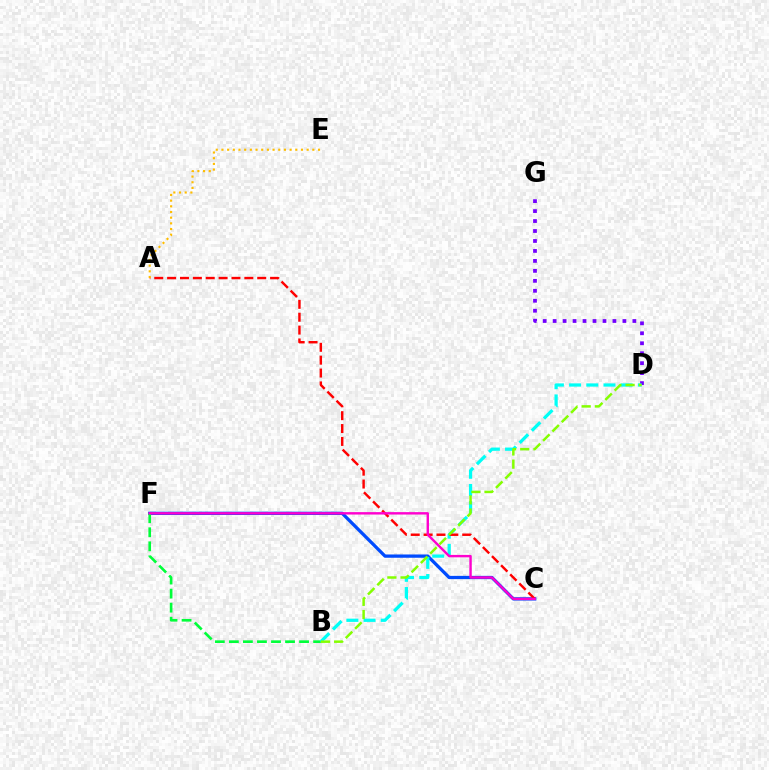{('C', 'F'): [{'color': '#004bff', 'line_style': 'solid', 'thickness': 2.36}, {'color': '#ff00cf', 'line_style': 'solid', 'thickness': 1.73}], ('D', 'G'): [{'color': '#7200ff', 'line_style': 'dotted', 'thickness': 2.71}], ('B', 'F'): [{'color': '#00ff39', 'line_style': 'dashed', 'thickness': 1.91}], ('B', 'D'): [{'color': '#00fff6', 'line_style': 'dashed', 'thickness': 2.34}, {'color': '#84ff00', 'line_style': 'dashed', 'thickness': 1.79}], ('A', 'C'): [{'color': '#ff0000', 'line_style': 'dashed', 'thickness': 1.75}], ('A', 'E'): [{'color': '#ffbd00', 'line_style': 'dotted', 'thickness': 1.54}]}